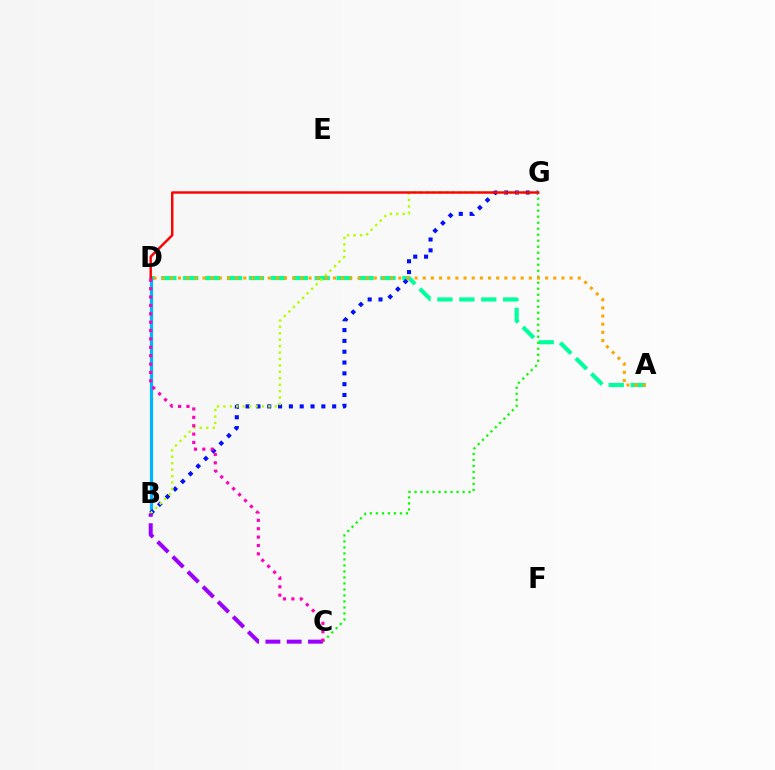{('A', 'D'): [{'color': '#00ff9d', 'line_style': 'dashed', 'thickness': 2.98}, {'color': '#ffa500', 'line_style': 'dotted', 'thickness': 2.22}], ('B', 'D'): [{'color': '#00b5ff', 'line_style': 'solid', 'thickness': 2.31}], ('B', 'G'): [{'color': '#0010ff', 'line_style': 'dotted', 'thickness': 2.94}, {'color': '#b3ff00', 'line_style': 'dotted', 'thickness': 1.75}], ('C', 'G'): [{'color': '#08ff00', 'line_style': 'dotted', 'thickness': 1.63}], ('B', 'C'): [{'color': '#9b00ff', 'line_style': 'dashed', 'thickness': 2.89}], ('D', 'G'): [{'color': '#ff0000', 'line_style': 'solid', 'thickness': 1.75}], ('C', 'D'): [{'color': '#ff00bd', 'line_style': 'dotted', 'thickness': 2.28}]}